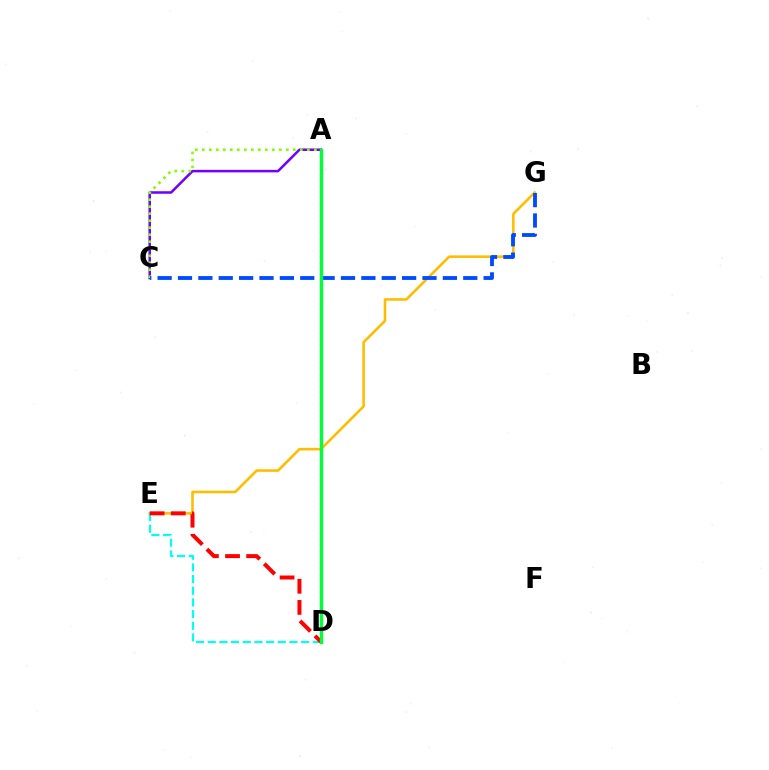{('E', 'G'): [{'color': '#ffbd00', 'line_style': 'solid', 'thickness': 1.86}], ('A', 'C'): [{'color': '#7200ff', 'line_style': 'solid', 'thickness': 1.83}, {'color': '#84ff00', 'line_style': 'dotted', 'thickness': 1.9}], ('D', 'E'): [{'color': '#00fff6', 'line_style': 'dashed', 'thickness': 1.59}, {'color': '#ff0000', 'line_style': 'dashed', 'thickness': 2.87}], ('A', 'D'): [{'color': '#ff00cf', 'line_style': 'dotted', 'thickness': 1.6}, {'color': '#00ff39', 'line_style': 'solid', 'thickness': 2.45}], ('C', 'G'): [{'color': '#004bff', 'line_style': 'dashed', 'thickness': 2.77}]}